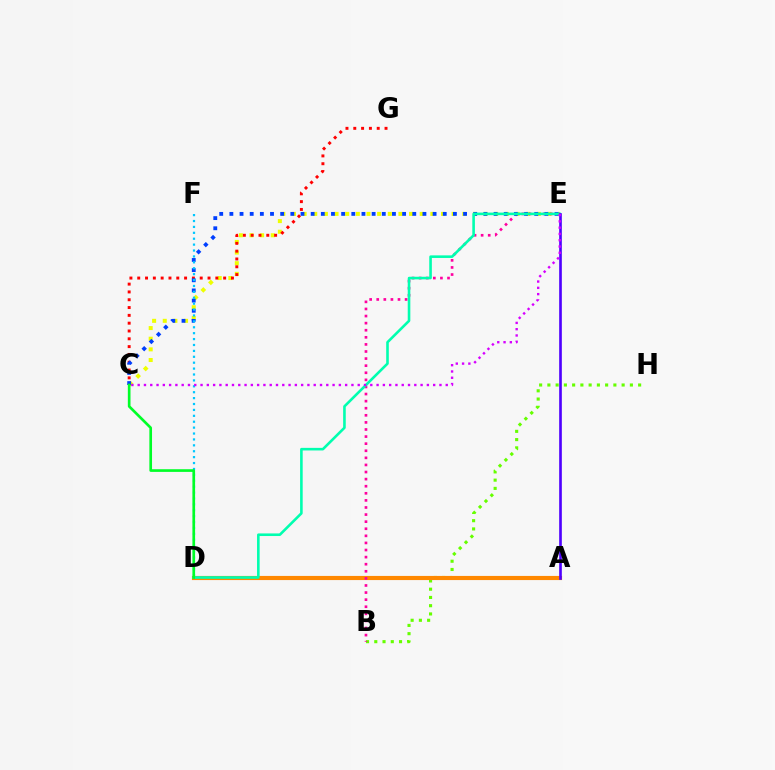{('B', 'H'): [{'color': '#66ff00', 'line_style': 'dotted', 'thickness': 2.24}], ('C', 'E'): [{'color': '#eeff00', 'line_style': 'dotted', 'thickness': 2.89}, {'color': '#003fff', 'line_style': 'dotted', 'thickness': 2.76}, {'color': '#d600ff', 'line_style': 'dotted', 'thickness': 1.71}], ('A', 'D'): [{'color': '#ff8800', 'line_style': 'solid', 'thickness': 2.97}], ('C', 'G'): [{'color': '#ff0000', 'line_style': 'dotted', 'thickness': 2.12}], ('B', 'E'): [{'color': '#ff00a0', 'line_style': 'dotted', 'thickness': 1.93}], ('D', 'F'): [{'color': '#00c7ff', 'line_style': 'dotted', 'thickness': 1.6}], ('D', 'E'): [{'color': '#00ffaf', 'line_style': 'solid', 'thickness': 1.87}], ('A', 'E'): [{'color': '#4f00ff', 'line_style': 'solid', 'thickness': 1.91}], ('C', 'D'): [{'color': '#00ff27', 'line_style': 'solid', 'thickness': 1.92}]}